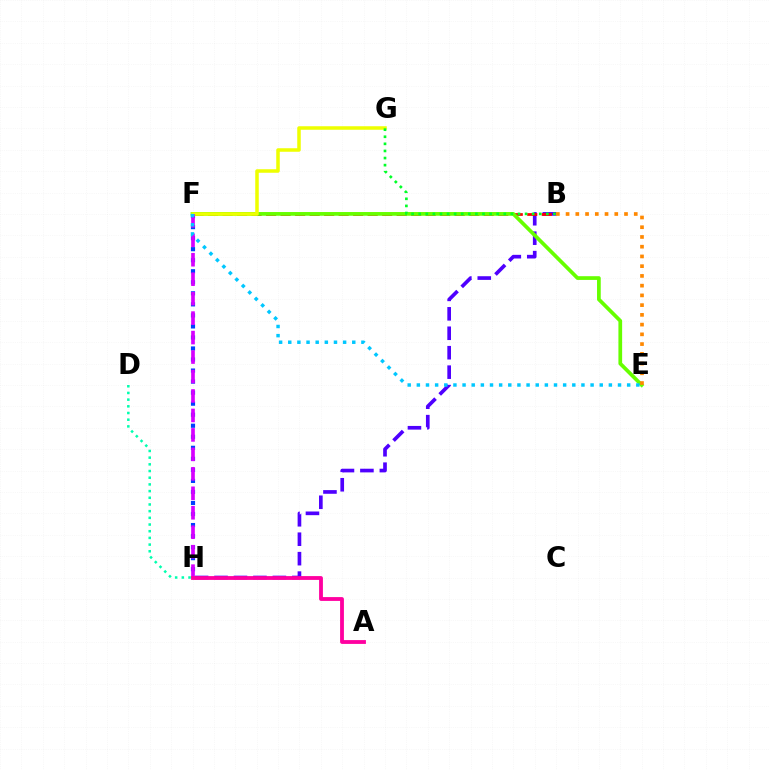{('B', 'H'): [{'color': '#4f00ff', 'line_style': 'dashed', 'thickness': 2.64}], ('F', 'H'): [{'color': '#003fff', 'line_style': 'dotted', 'thickness': 3.0}, {'color': '#d600ff', 'line_style': 'dashed', 'thickness': 2.64}], ('B', 'F'): [{'color': '#ff0000', 'line_style': 'dashed', 'thickness': 1.97}], ('E', 'F'): [{'color': '#66ff00', 'line_style': 'solid', 'thickness': 2.68}, {'color': '#00c7ff', 'line_style': 'dotted', 'thickness': 2.48}], ('F', 'G'): [{'color': '#eeff00', 'line_style': 'solid', 'thickness': 2.53}], ('A', 'H'): [{'color': '#ff00a0', 'line_style': 'solid', 'thickness': 2.75}], ('B', 'G'): [{'color': '#00ff27', 'line_style': 'dotted', 'thickness': 1.93}], ('B', 'E'): [{'color': '#ff8800', 'line_style': 'dotted', 'thickness': 2.65}], ('D', 'H'): [{'color': '#00ffaf', 'line_style': 'dotted', 'thickness': 1.82}]}